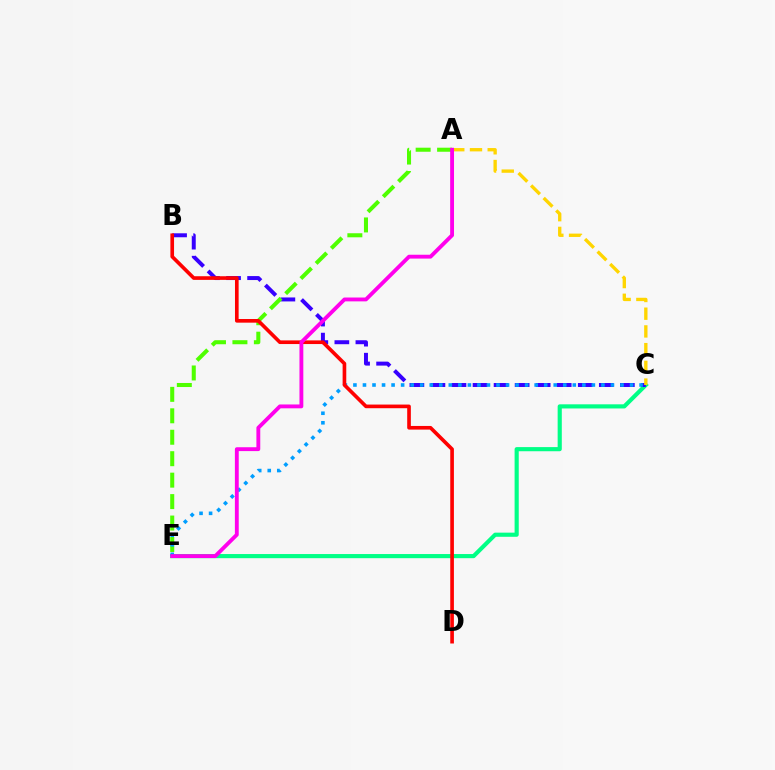{('C', 'E'): [{'color': '#00ff86', 'line_style': 'solid', 'thickness': 2.98}, {'color': '#009eff', 'line_style': 'dotted', 'thickness': 2.59}], ('B', 'C'): [{'color': '#3700ff', 'line_style': 'dashed', 'thickness': 2.86}], ('A', 'E'): [{'color': '#4fff00', 'line_style': 'dashed', 'thickness': 2.91}, {'color': '#ff00ed', 'line_style': 'solid', 'thickness': 2.78}], ('B', 'D'): [{'color': '#ff0000', 'line_style': 'solid', 'thickness': 2.63}], ('A', 'C'): [{'color': '#ffd500', 'line_style': 'dashed', 'thickness': 2.41}]}